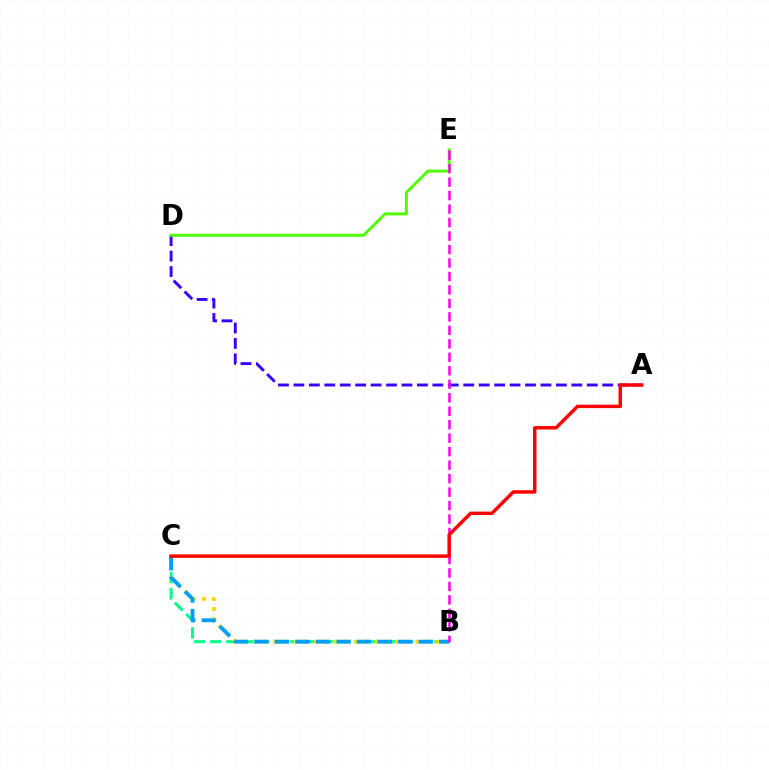{('B', 'C'): [{'color': '#00ff86', 'line_style': 'dashed', 'thickness': 2.17}, {'color': '#ffd500', 'line_style': 'dotted', 'thickness': 2.76}, {'color': '#009eff', 'line_style': 'dashed', 'thickness': 2.79}], ('A', 'D'): [{'color': '#3700ff', 'line_style': 'dashed', 'thickness': 2.1}], ('D', 'E'): [{'color': '#4fff00', 'line_style': 'solid', 'thickness': 2.1}], ('B', 'E'): [{'color': '#ff00ed', 'line_style': 'dashed', 'thickness': 1.83}], ('A', 'C'): [{'color': '#ff0000', 'line_style': 'solid', 'thickness': 2.48}]}